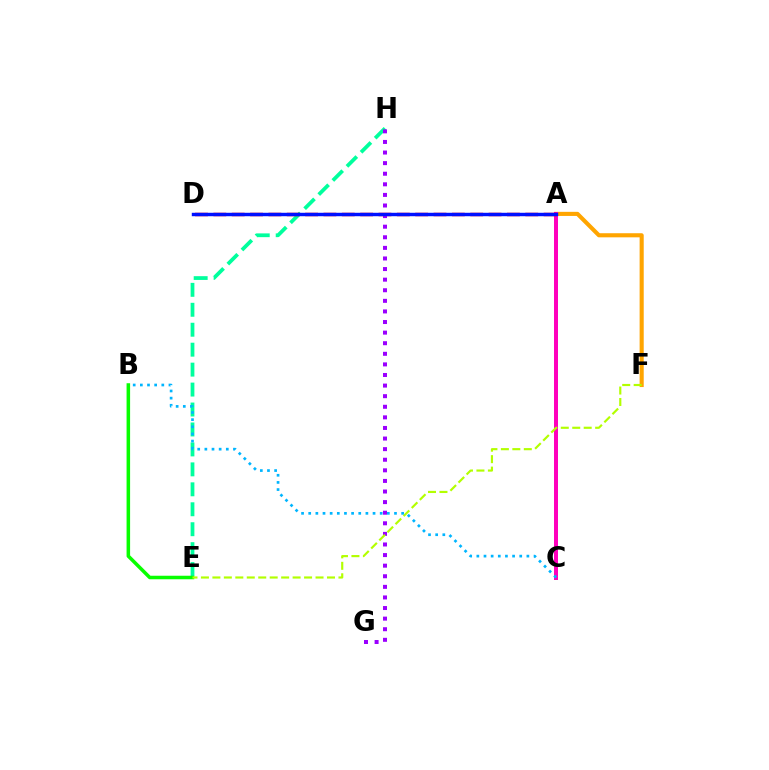{('E', 'H'): [{'color': '#00ff9d', 'line_style': 'dashed', 'thickness': 2.71}], ('A', 'F'): [{'color': '#ffa500', 'line_style': 'solid', 'thickness': 2.95}], ('A', 'C'): [{'color': '#ff00bd', 'line_style': 'solid', 'thickness': 2.87}], ('A', 'D'): [{'color': '#ff0000', 'line_style': 'dashed', 'thickness': 2.49}, {'color': '#0010ff', 'line_style': 'solid', 'thickness': 2.47}], ('G', 'H'): [{'color': '#9b00ff', 'line_style': 'dotted', 'thickness': 2.88}], ('B', 'E'): [{'color': '#08ff00', 'line_style': 'solid', 'thickness': 2.54}], ('E', 'F'): [{'color': '#b3ff00', 'line_style': 'dashed', 'thickness': 1.56}], ('B', 'C'): [{'color': '#00b5ff', 'line_style': 'dotted', 'thickness': 1.94}]}